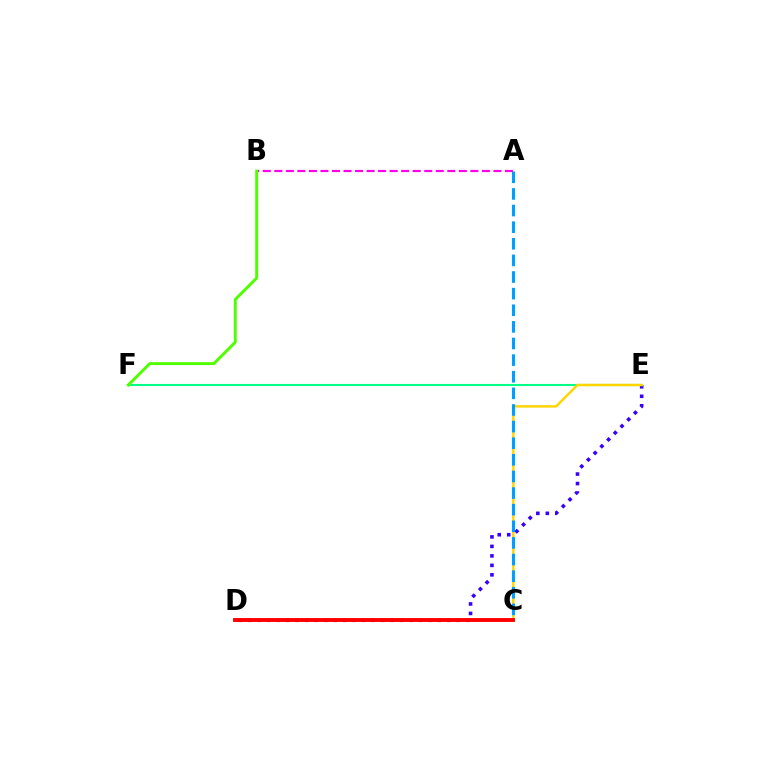{('D', 'E'): [{'color': '#3700ff', 'line_style': 'dotted', 'thickness': 2.58}], ('E', 'F'): [{'color': '#00ff86', 'line_style': 'solid', 'thickness': 1.5}], ('C', 'E'): [{'color': '#ffd500', 'line_style': 'solid', 'thickness': 1.77}], ('A', 'B'): [{'color': '#ff00ed', 'line_style': 'dashed', 'thickness': 1.57}], ('B', 'F'): [{'color': '#4fff00', 'line_style': 'solid', 'thickness': 2.11}], ('A', 'C'): [{'color': '#009eff', 'line_style': 'dashed', 'thickness': 2.26}], ('C', 'D'): [{'color': '#ff0000', 'line_style': 'solid', 'thickness': 2.8}]}